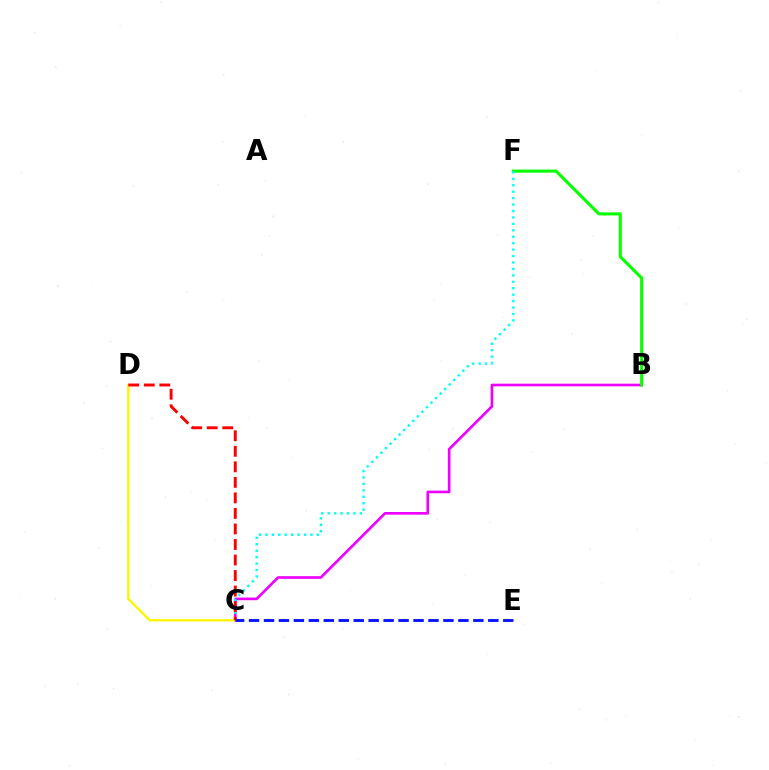{('B', 'C'): [{'color': '#ee00ff', 'line_style': 'solid', 'thickness': 1.91}], ('B', 'F'): [{'color': '#08ff00', 'line_style': 'solid', 'thickness': 2.23}], ('C', 'F'): [{'color': '#00fff6', 'line_style': 'dotted', 'thickness': 1.75}], ('C', 'D'): [{'color': '#fcf500', 'line_style': 'solid', 'thickness': 1.68}, {'color': '#ff0000', 'line_style': 'dashed', 'thickness': 2.11}], ('C', 'E'): [{'color': '#0010ff', 'line_style': 'dashed', 'thickness': 2.03}]}